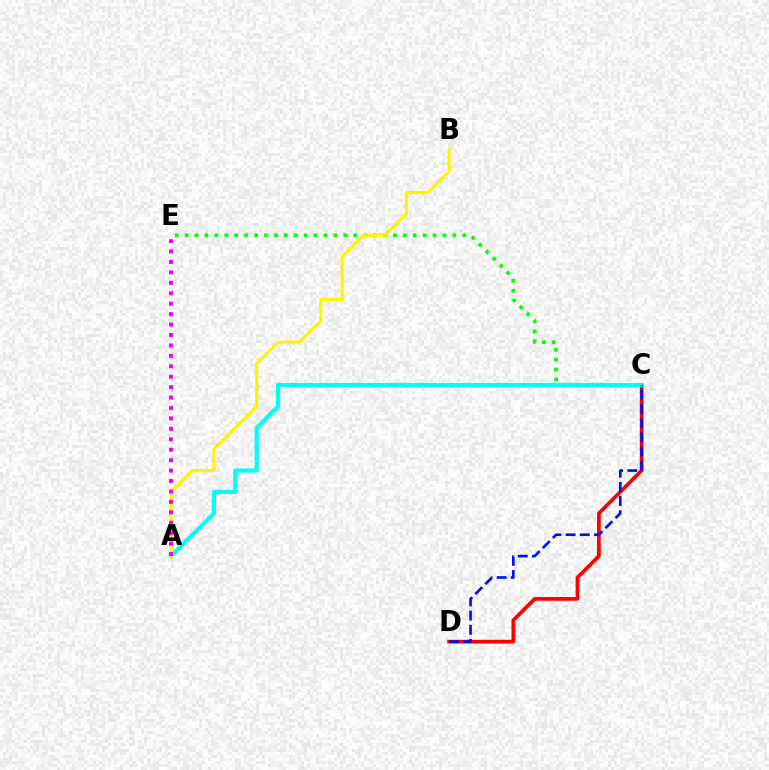{('C', 'E'): [{'color': '#08ff00', 'line_style': 'dotted', 'thickness': 2.69}], ('C', 'D'): [{'color': '#ff0000', 'line_style': 'solid', 'thickness': 2.67}, {'color': '#0010ff', 'line_style': 'dashed', 'thickness': 1.92}], ('A', 'C'): [{'color': '#00fff6', 'line_style': 'solid', 'thickness': 2.99}], ('A', 'B'): [{'color': '#fcf500', 'line_style': 'solid', 'thickness': 2.28}], ('A', 'E'): [{'color': '#ee00ff', 'line_style': 'dotted', 'thickness': 2.83}]}